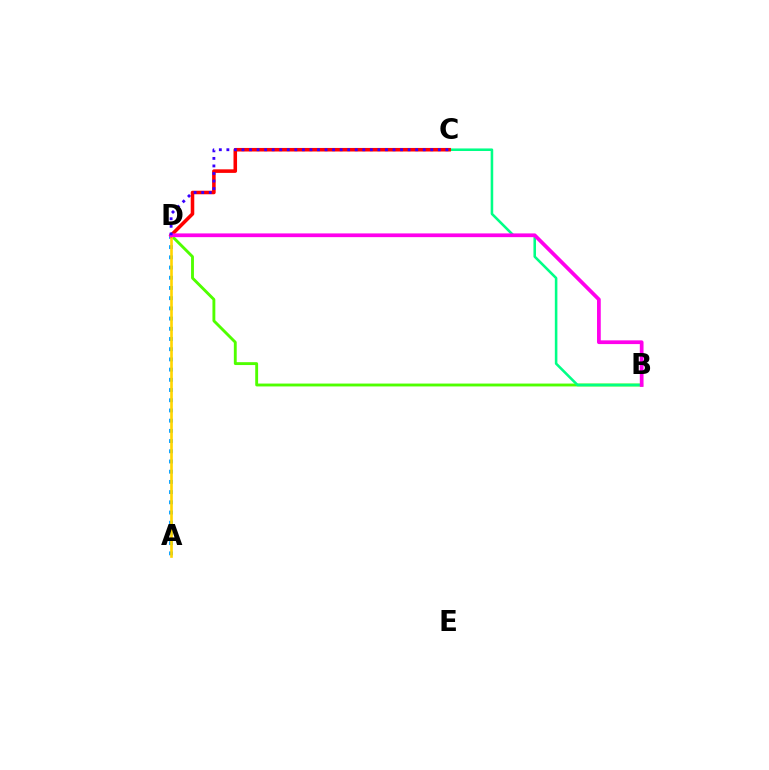{('A', 'D'): [{'color': '#009eff', 'line_style': 'dotted', 'thickness': 2.77}, {'color': '#ffd500', 'line_style': 'solid', 'thickness': 1.91}], ('B', 'D'): [{'color': '#4fff00', 'line_style': 'solid', 'thickness': 2.07}, {'color': '#ff00ed', 'line_style': 'solid', 'thickness': 2.69}], ('B', 'C'): [{'color': '#00ff86', 'line_style': 'solid', 'thickness': 1.85}], ('C', 'D'): [{'color': '#ff0000', 'line_style': 'solid', 'thickness': 2.56}, {'color': '#3700ff', 'line_style': 'dotted', 'thickness': 2.05}]}